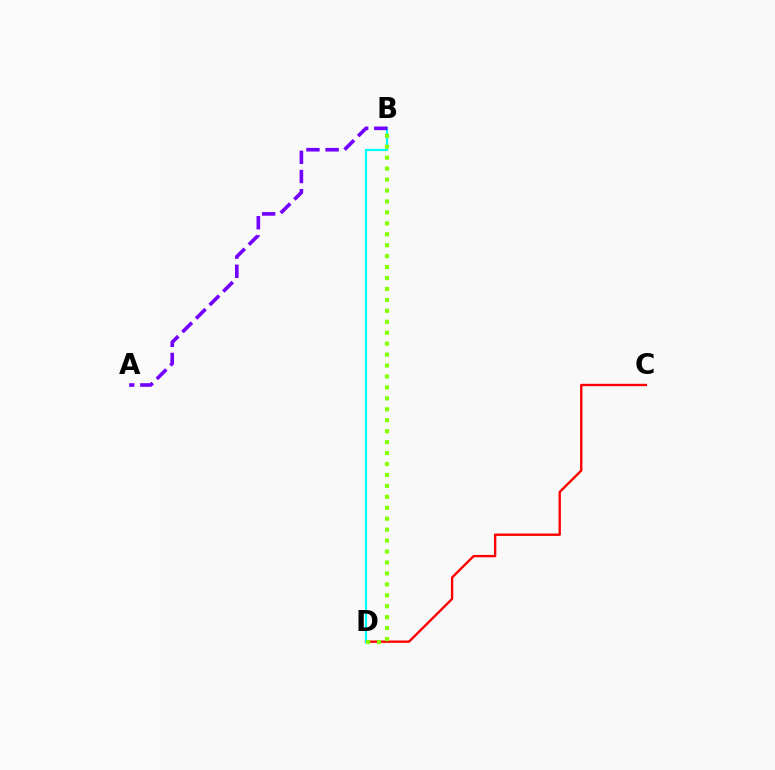{('C', 'D'): [{'color': '#ff0000', 'line_style': 'solid', 'thickness': 1.7}], ('B', 'D'): [{'color': '#00fff6', 'line_style': 'solid', 'thickness': 1.59}, {'color': '#84ff00', 'line_style': 'dotted', 'thickness': 2.97}], ('A', 'B'): [{'color': '#7200ff', 'line_style': 'dashed', 'thickness': 2.6}]}